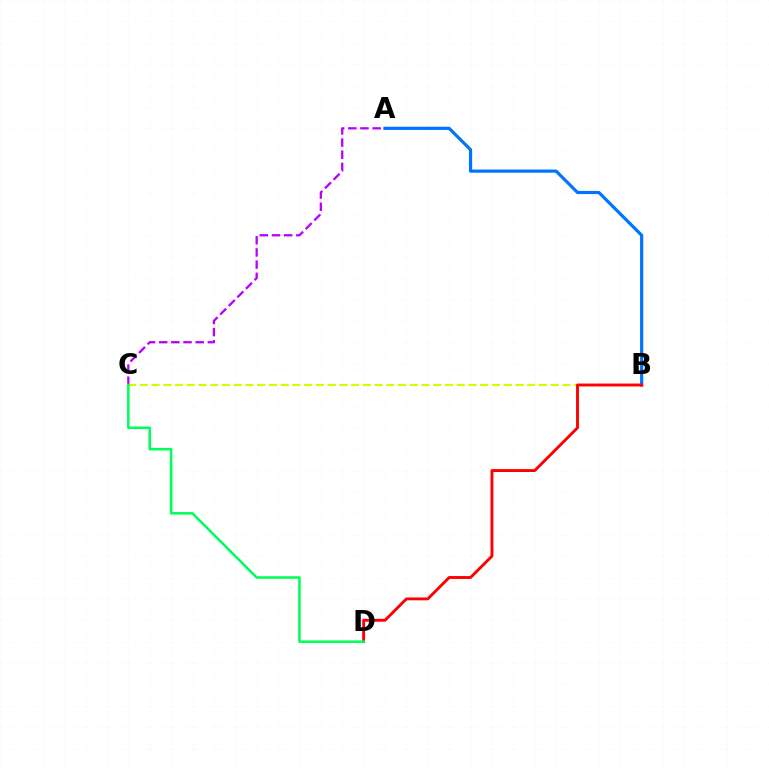{('B', 'C'): [{'color': '#d1ff00', 'line_style': 'dashed', 'thickness': 1.59}], ('A', 'B'): [{'color': '#0074ff', 'line_style': 'solid', 'thickness': 2.29}], ('B', 'D'): [{'color': '#ff0000', 'line_style': 'solid', 'thickness': 2.08}], ('A', 'C'): [{'color': '#b900ff', 'line_style': 'dashed', 'thickness': 1.65}], ('C', 'D'): [{'color': '#00ff5c', 'line_style': 'solid', 'thickness': 1.84}]}